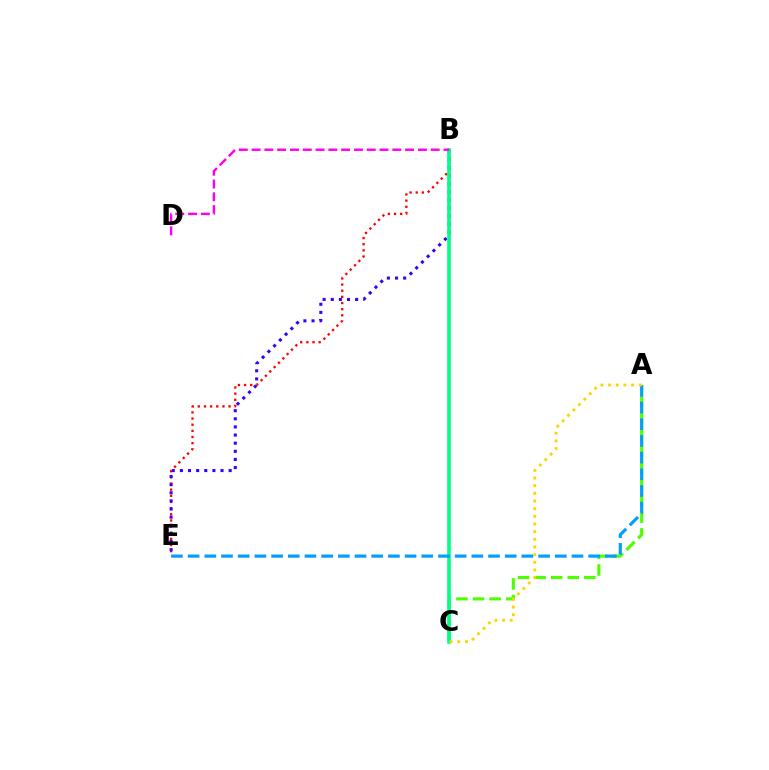{('B', 'E'): [{'color': '#ff0000', 'line_style': 'dotted', 'thickness': 1.67}, {'color': '#3700ff', 'line_style': 'dotted', 'thickness': 2.21}], ('A', 'C'): [{'color': '#4fff00', 'line_style': 'dashed', 'thickness': 2.25}, {'color': '#ffd500', 'line_style': 'dotted', 'thickness': 2.08}], ('B', 'C'): [{'color': '#00ff86', 'line_style': 'solid', 'thickness': 2.61}], ('A', 'E'): [{'color': '#009eff', 'line_style': 'dashed', 'thickness': 2.27}], ('B', 'D'): [{'color': '#ff00ed', 'line_style': 'dashed', 'thickness': 1.74}]}